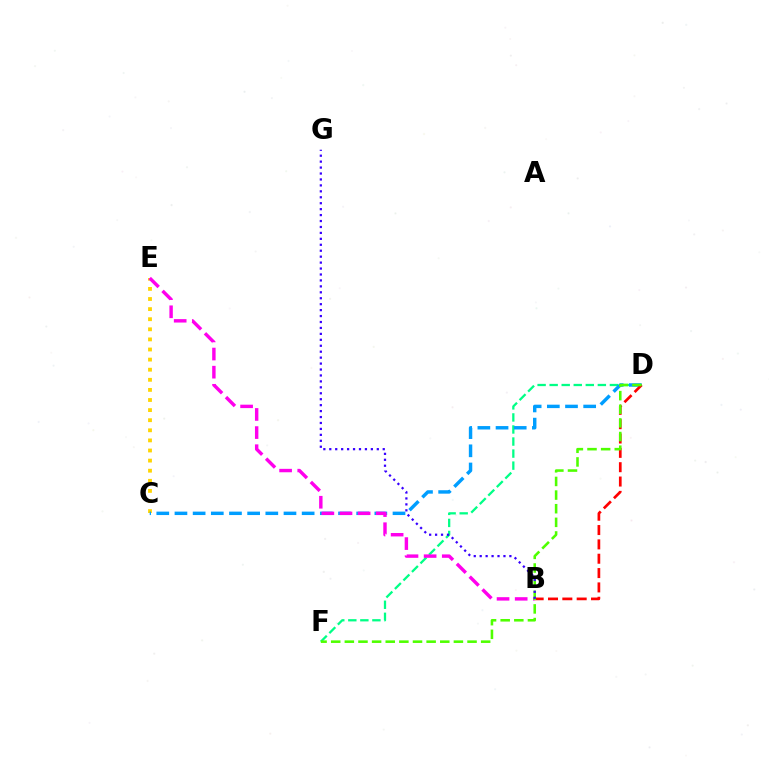{('C', 'E'): [{'color': '#ffd500', 'line_style': 'dotted', 'thickness': 2.74}], ('D', 'F'): [{'color': '#00ff86', 'line_style': 'dashed', 'thickness': 1.64}, {'color': '#4fff00', 'line_style': 'dashed', 'thickness': 1.85}], ('C', 'D'): [{'color': '#009eff', 'line_style': 'dashed', 'thickness': 2.47}], ('B', 'E'): [{'color': '#ff00ed', 'line_style': 'dashed', 'thickness': 2.46}], ('B', 'D'): [{'color': '#ff0000', 'line_style': 'dashed', 'thickness': 1.95}], ('B', 'G'): [{'color': '#3700ff', 'line_style': 'dotted', 'thickness': 1.61}]}